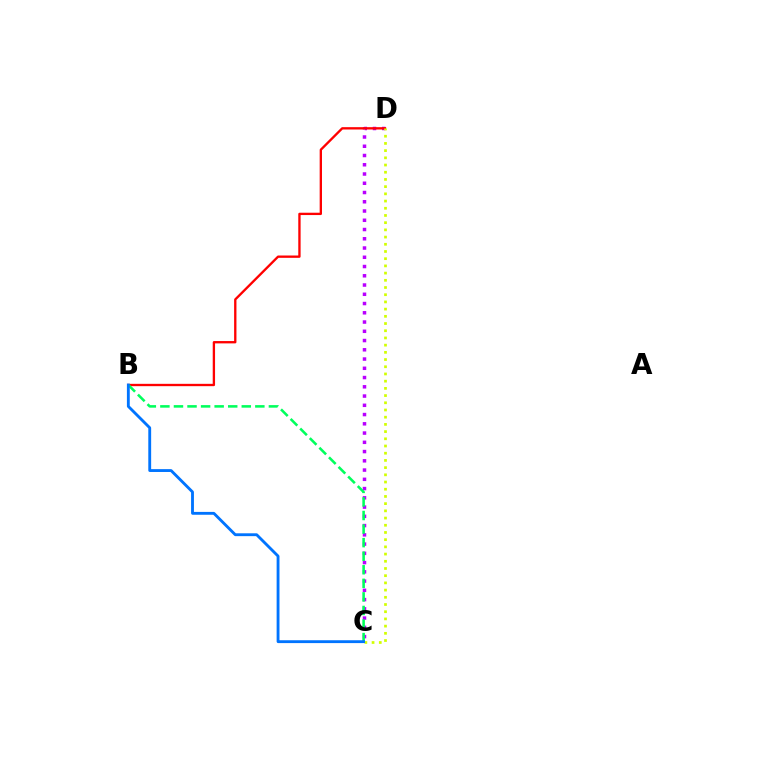{('C', 'D'): [{'color': '#b900ff', 'line_style': 'dotted', 'thickness': 2.51}, {'color': '#d1ff00', 'line_style': 'dotted', 'thickness': 1.96}], ('B', 'D'): [{'color': '#ff0000', 'line_style': 'solid', 'thickness': 1.68}], ('B', 'C'): [{'color': '#00ff5c', 'line_style': 'dashed', 'thickness': 1.84}, {'color': '#0074ff', 'line_style': 'solid', 'thickness': 2.05}]}